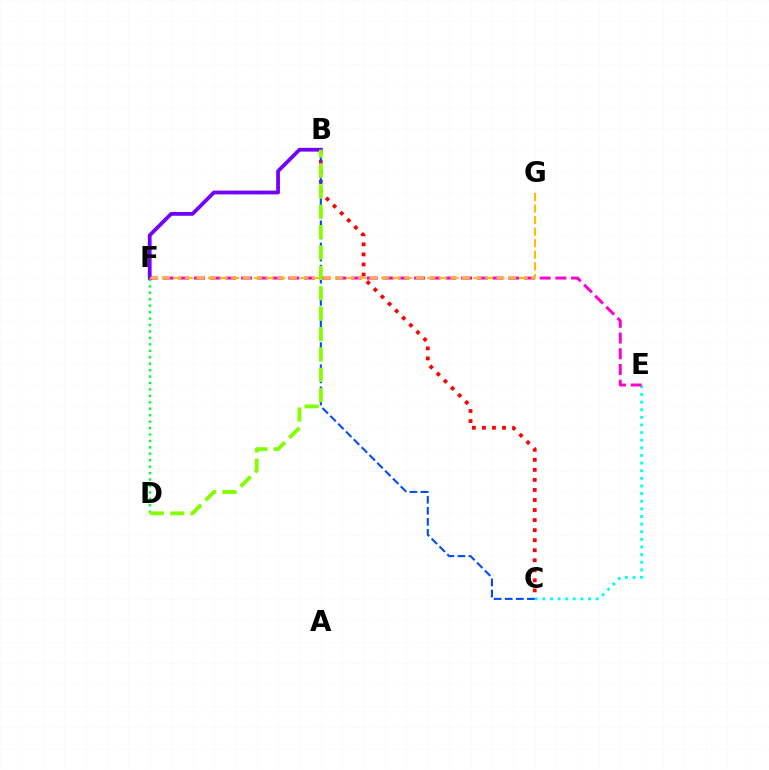{('B', 'C'): [{'color': '#ff0000', 'line_style': 'dotted', 'thickness': 2.73}, {'color': '#004bff', 'line_style': 'dashed', 'thickness': 1.5}], ('B', 'F'): [{'color': '#7200ff', 'line_style': 'solid', 'thickness': 2.7}], ('C', 'E'): [{'color': '#00fff6', 'line_style': 'dotted', 'thickness': 2.07}], ('D', 'F'): [{'color': '#00ff39', 'line_style': 'dotted', 'thickness': 1.75}], ('E', 'F'): [{'color': '#ff00cf', 'line_style': 'dashed', 'thickness': 2.13}], ('B', 'D'): [{'color': '#84ff00', 'line_style': 'dashed', 'thickness': 2.77}], ('F', 'G'): [{'color': '#ffbd00', 'line_style': 'dashed', 'thickness': 1.57}]}